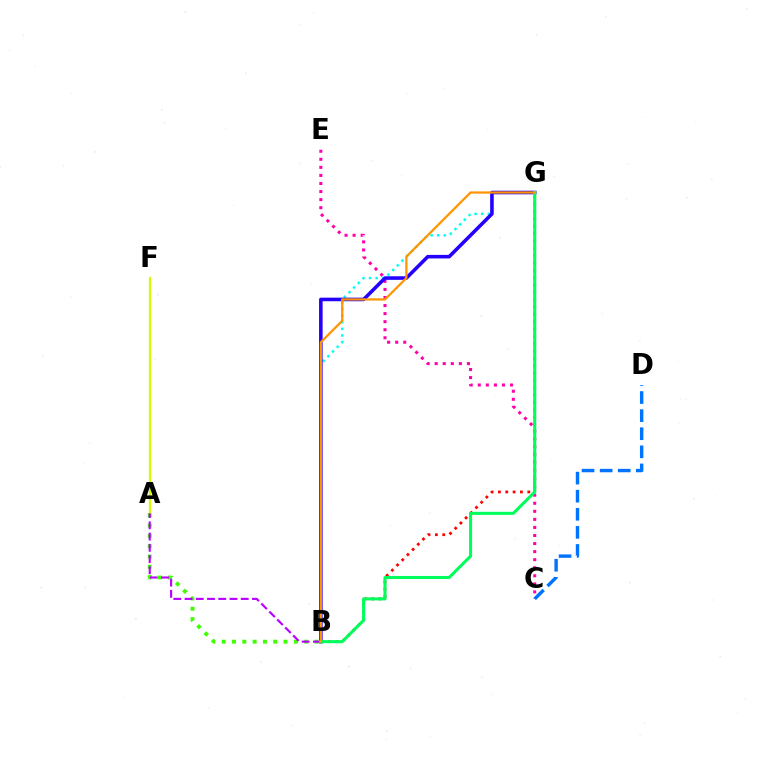{('B', 'G'): [{'color': '#00fff6', 'line_style': 'dotted', 'thickness': 1.8}, {'color': '#ff0000', 'line_style': 'dotted', 'thickness': 1.99}, {'color': '#2500ff', 'line_style': 'solid', 'thickness': 2.57}, {'color': '#00ff5c', 'line_style': 'solid', 'thickness': 2.21}, {'color': '#ff9400', 'line_style': 'solid', 'thickness': 1.62}], ('C', 'E'): [{'color': '#ff00ac', 'line_style': 'dotted', 'thickness': 2.19}], ('C', 'D'): [{'color': '#0074ff', 'line_style': 'dashed', 'thickness': 2.46}], ('A', 'B'): [{'color': '#3dff00', 'line_style': 'dotted', 'thickness': 2.8}, {'color': '#b900ff', 'line_style': 'dashed', 'thickness': 1.53}], ('A', 'F'): [{'color': '#d1ff00', 'line_style': 'solid', 'thickness': 1.63}]}